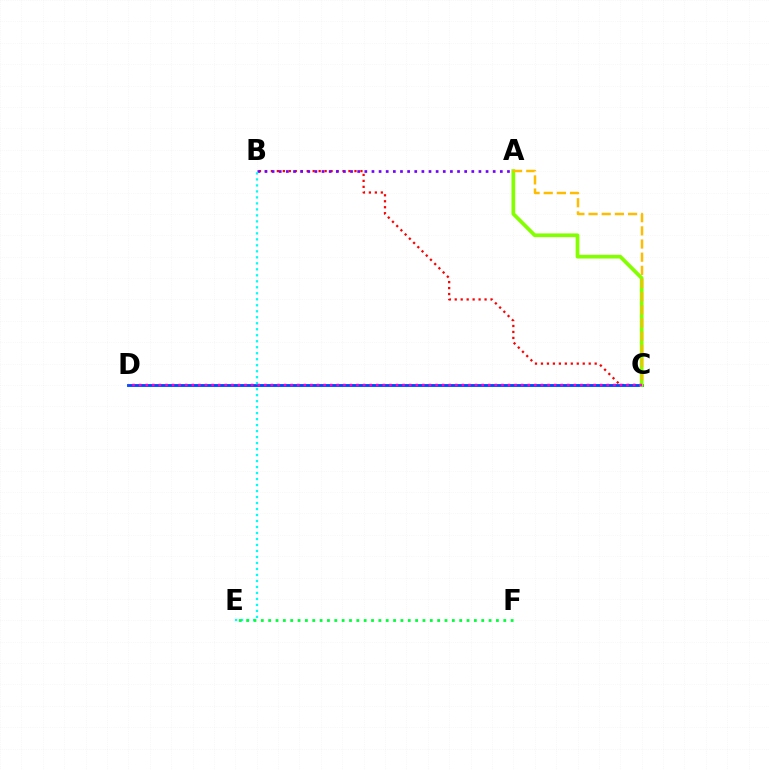{('B', 'C'): [{'color': '#ff0000', 'line_style': 'dotted', 'thickness': 1.62}], ('A', 'B'): [{'color': '#7200ff', 'line_style': 'dotted', 'thickness': 1.94}], ('C', 'D'): [{'color': '#004bff', 'line_style': 'solid', 'thickness': 2.06}, {'color': '#ff00cf', 'line_style': 'dotted', 'thickness': 1.79}], ('B', 'E'): [{'color': '#00fff6', 'line_style': 'dotted', 'thickness': 1.63}], ('E', 'F'): [{'color': '#00ff39', 'line_style': 'dotted', 'thickness': 2.0}], ('A', 'C'): [{'color': '#84ff00', 'line_style': 'solid', 'thickness': 2.68}, {'color': '#ffbd00', 'line_style': 'dashed', 'thickness': 1.79}]}